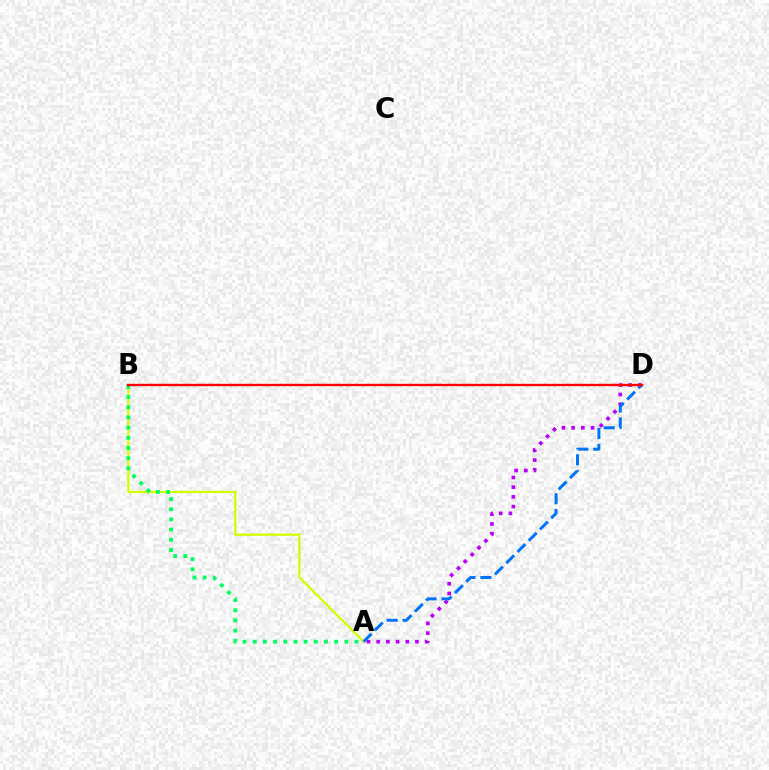{('A', 'D'): [{'color': '#b900ff', 'line_style': 'dotted', 'thickness': 2.63}, {'color': '#0074ff', 'line_style': 'dashed', 'thickness': 2.16}], ('A', 'B'): [{'color': '#d1ff00', 'line_style': 'solid', 'thickness': 1.62}, {'color': '#00ff5c', 'line_style': 'dotted', 'thickness': 2.76}], ('B', 'D'): [{'color': '#ff0000', 'line_style': 'solid', 'thickness': 1.72}]}